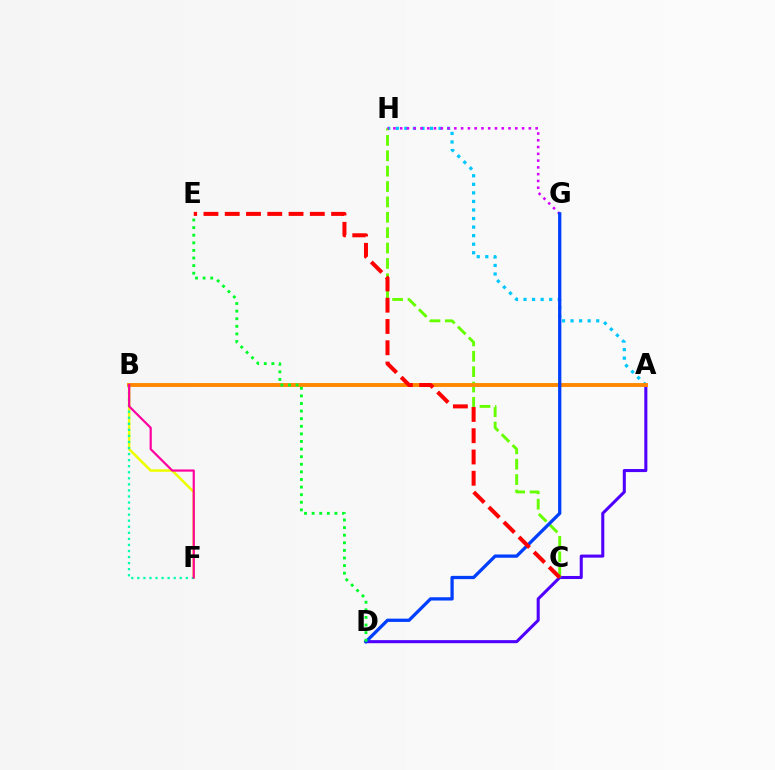{('A', 'H'): [{'color': '#00c7ff', 'line_style': 'dotted', 'thickness': 2.32}], ('A', 'D'): [{'color': '#4f00ff', 'line_style': 'solid', 'thickness': 2.2}], ('C', 'H'): [{'color': '#66ff00', 'line_style': 'dashed', 'thickness': 2.09}], ('B', 'F'): [{'color': '#eeff00', 'line_style': 'solid', 'thickness': 1.83}, {'color': '#00ffaf', 'line_style': 'dotted', 'thickness': 1.65}, {'color': '#ff00a0', 'line_style': 'solid', 'thickness': 1.58}], ('A', 'B'): [{'color': '#ff8800', 'line_style': 'solid', 'thickness': 2.81}], ('G', 'H'): [{'color': '#d600ff', 'line_style': 'dotted', 'thickness': 1.84}], ('D', 'G'): [{'color': '#003fff', 'line_style': 'solid', 'thickness': 2.36}], ('C', 'E'): [{'color': '#ff0000', 'line_style': 'dashed', 'thickness': 2.89}], ('D', 'E'): [{'color': '#00ff27', 'line_style': 'dotted', 'thickness': 2.06}]}